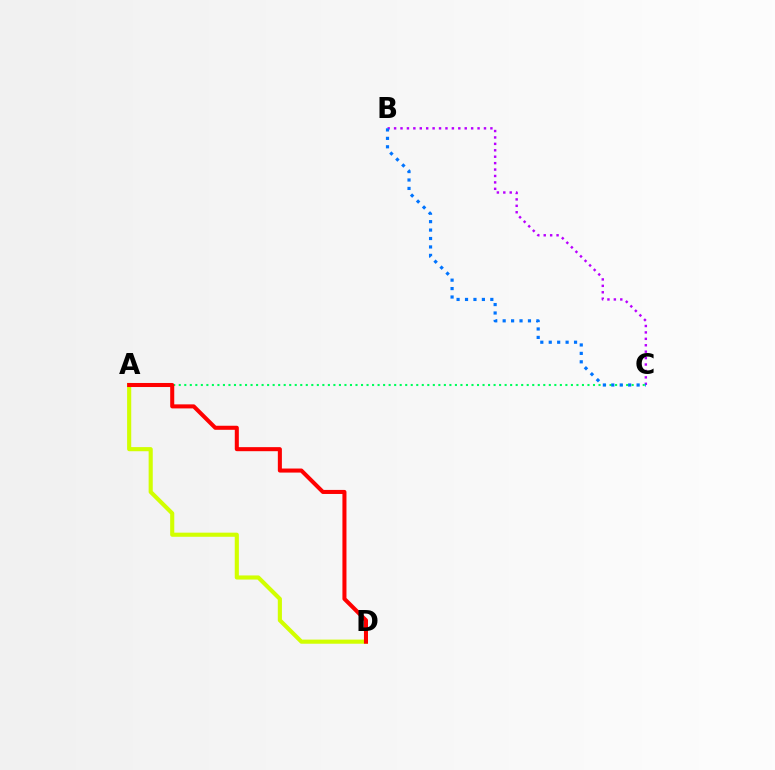{('A', 'D'): [{'color': '#d1ff00', 'line_style': 'solid', 'thickness': 2.97}, {'color': '#ff0000', 'line_style': 'solid', 'thickness': 2.92}], ('B', 'C'): [{'color': '#b900ff', 'line_style': 'dotted', 'thickness': 1.74}, {'color': '#0074ff', 'line_style': 'dotted', 'thickness': 2.29}], ('A', 'C'): [{'color': '#00ff5c', 'line_style': 'dotted', 'thickness': 1.5}]}